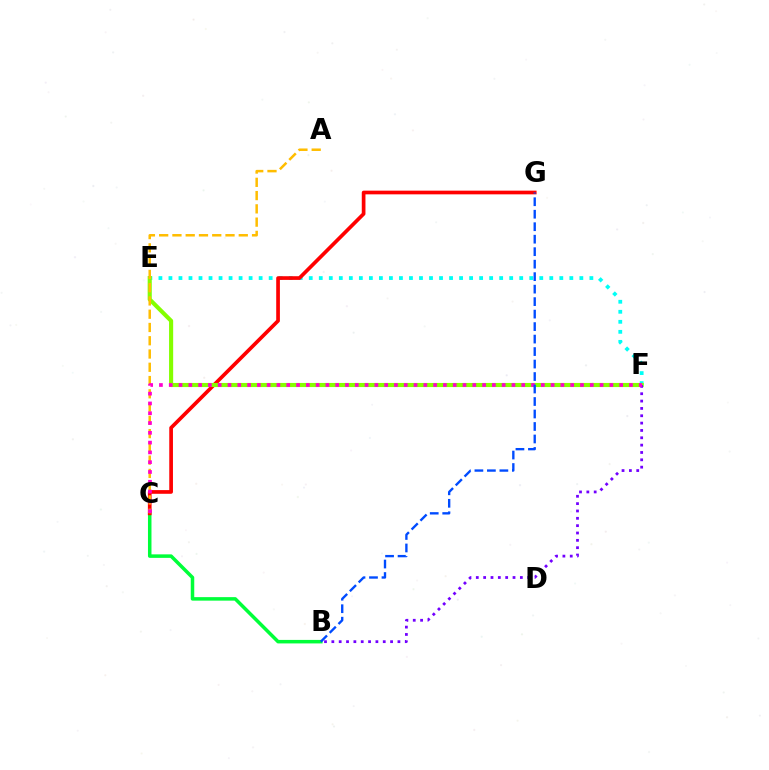{('B', 'C'): [{'color': '#00ff39', 'line_style': 'solid', 'thickness': 2.53}], ('E', 'F'): [{'color': '#00fff6', 'line_style': 'dotted', 'thickness': 2.72}, {'color': '#84ff00', 'line_style': 'solid', 'thickness': 2.96}], ('C', 'G'): [{'color': '#ff0000', 'line_style': 'solid', 'thickness': 2.66}], ('A', 'C'): [{'color': '#ffbd00', 'line_style': 'dashed', 'thickness': 1.8}], ('B', 'F'): [{'color': '#7200ff', 'line_style': 'dotted', 'thickness': 2.0}], ('C', 'F'): [{'color': '#ff00cf', 'line_style': 'dotted', 'thickness': 2.66}], ('B', 'G'): [{'color': '#004bff', 'line_style': 'dashed', 'thickness': 1.7}]}